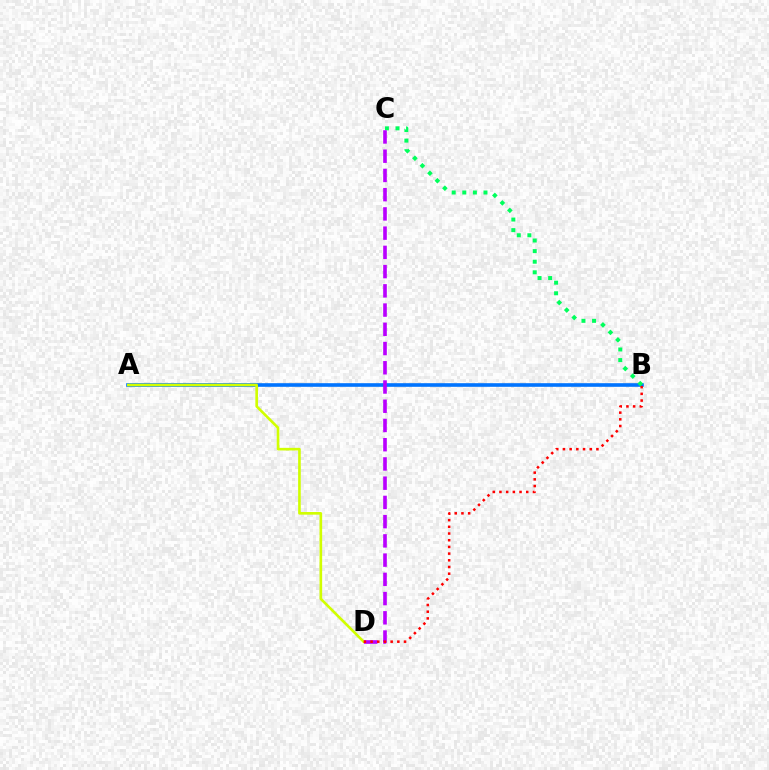{('A', 'B'): [{'color': '#0074ff', 'line_style': 'solid', 'thickness': 2.6}], ('B', 'C'): [{'color': '#00ff5c', 'line_style': 'dotted', 'thickness': 2.88}], ('A', 'D'): [{'color': '#d1ff00', 'line_style': 'solid', 'thickness': 1.9}], ('C', 'D'): [{'color': '#b900ff', 'line_style': 'dashed', 'thickness': 2.61}], ('B', 'D'): [{'color': '#ff0000', 'line_style': 'dotted', 'thickness': 1.82}]}